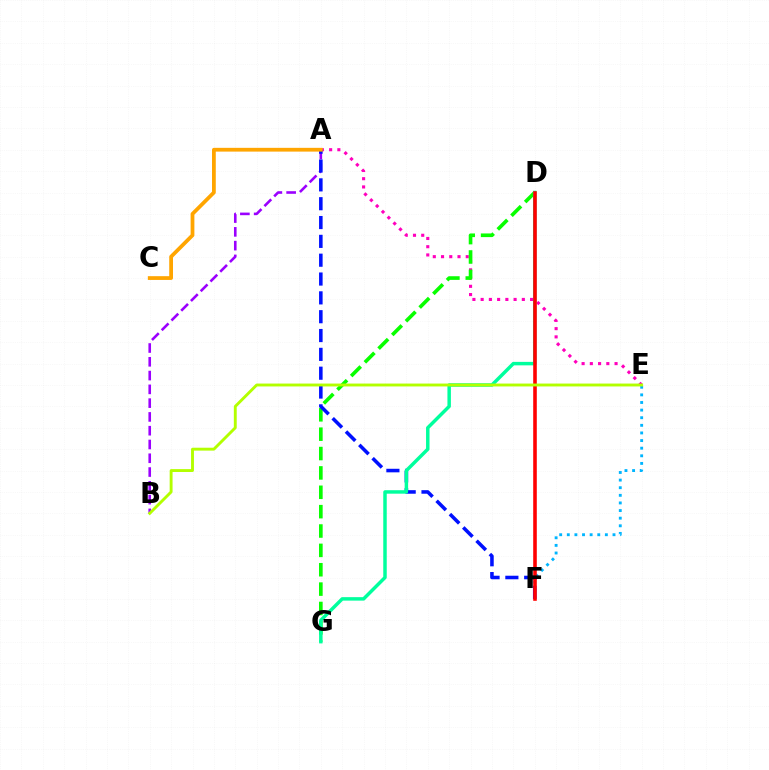{('A', 'E'): [{'color': '#ff00bd', 'line_style': 'dotted', 'thickness': 2.24}], ('D', 'G'): [{'color': '#08ff00', 'line_style': 'dashed', 'thickness': 2.63}, {'color': '#00ff9d', 'line_style': 'solid', 'thickness': 2.5}], ('E', 'F'): [{'color': '#00b5ff', 'line_style': 'dotted', 'thickness': 2.07}], ('A', 'B'): [{'color': '#9b00ff', 'line_style': 'dashed', 'thickness': 1.87}], ('A', 'F'): [{'color': '#0010ff', 'line_style': 'dashed', 'thickness': 2.56}], ('D', 'F'): [{'color': '#ff0000', 'line_style': 'solid', 'thickness': 2.58}], ('B', 'E'): [{'color': '#b3ff00', 'line_style': 'solid', 'thickness': 2.08}], ('A', 'C'): [{'color': '#ffa500', 'line_style': 'solid', 'thickness': 2.71}]}